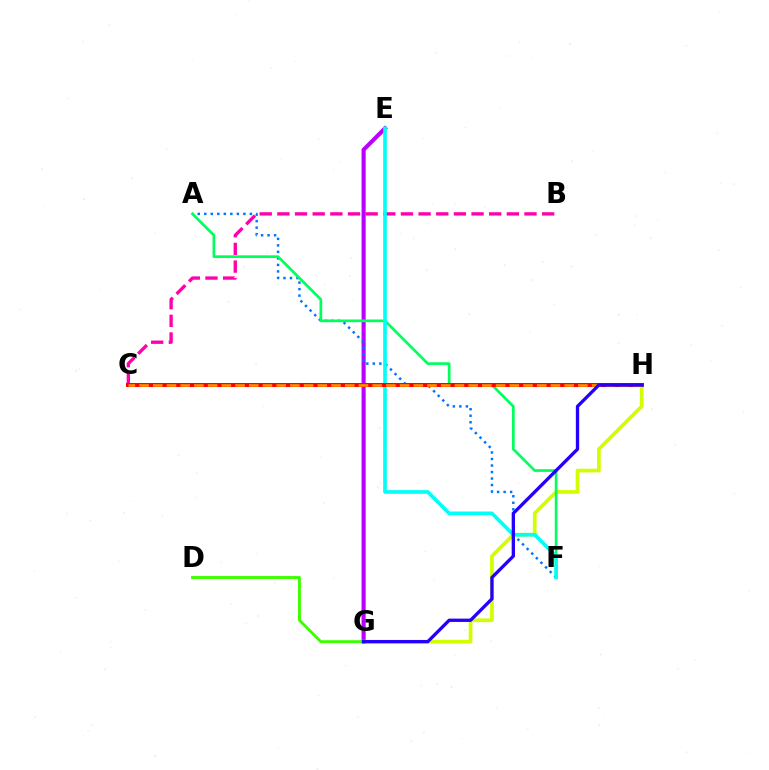{('D', 'G'): [{'color': '#3dff00', 'line_style': 'solid', 'thickness': 2.09}], ('E', 'G'): [{'color': '#b900ff', 'line_style': 'solid', 'thickness': 2.94}], ('G', 'H'): [{'color': '#d1ff00', 'line_style': 'solid', 'thickness': 2.66}, {'color': '#2500ff', 'line_style': 'solid', 'thickness': 2.38}], ('B', 'C'): [{'color': '#ff00ac', 'line_style': 'dashed', 'thickness': 2.4}], ('A', 'F'): [{'color': '#0074ff', 'line_style': 'dotted', 'thickness': 1.77}, {'color': '#00ff5c', 'line_style': 'solid', 'thickness': 1.94}], ('E', 'F'): [{'color': '#00fff6', 'line_style': 'solid', 'thickness': 2.62}], ('C', 'H'): [{'color': '#ff0000', 'line_style': 'solid', 'thickness': 2.87}, {'color': '#ff9400', 'line_style': 'dashed', 'thickness': 1.86}]}